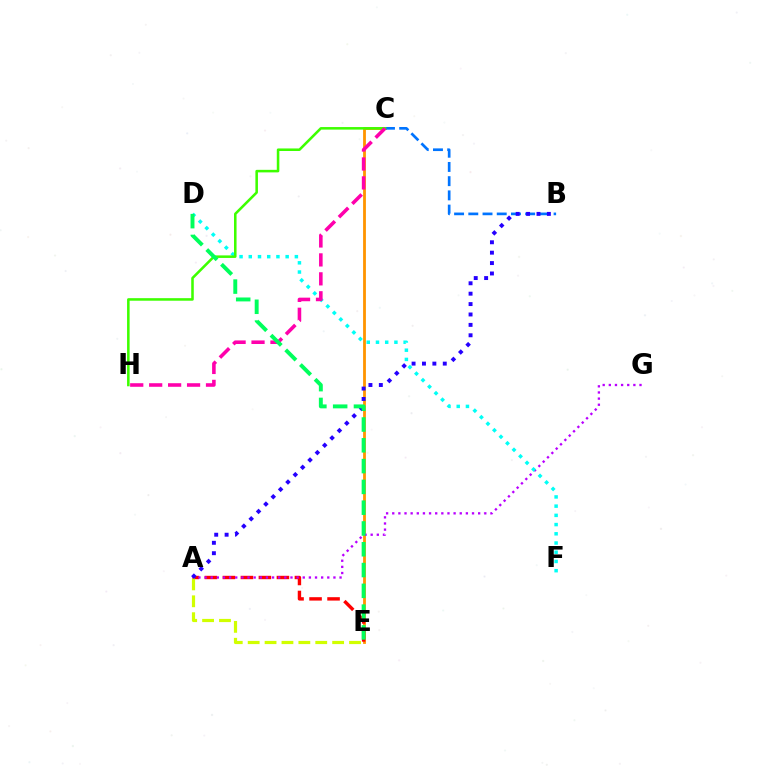{('C', 'E'): [{'color': '#ff9400', 'line_style': 'solid', 'thickness': 2.02}], ('A', 'E'): [{'color': '#ff0000', 'line_style': 'dashed', 'thickness': 2.45}, {'color': '#d1ff00', 'line_style': 'dashed', 'thickness': 2.3}], ('A', 'G'): [{'color': '#b900ff', 'line_style': 'dotted', 'thickness': 1.67}], ('B', 'C'): [{'color': '#0074ff', 'line_style': 'dashed', 'thickness': 1.93}], ('A', 'B'): [{'color': '#2500ff', 'line_style': 'dotted', 'thickness': 2.83}], ('D', 'F'): [{'color': '#00fff6', 'line_style': 'dotted', 'thickness': 2.5}], ('C', 'H'): [{'color': '#3dff00', 'line_style': 'solid', 'thickness': 1.84}, {'color': '#ff00ac', 'line_style': 'dashed', 'thickness': 2.57}], ('D', 'E'): [{'color': '#00ff5c', 'line_style': 'dashed', 'thickness': 2.82}]}